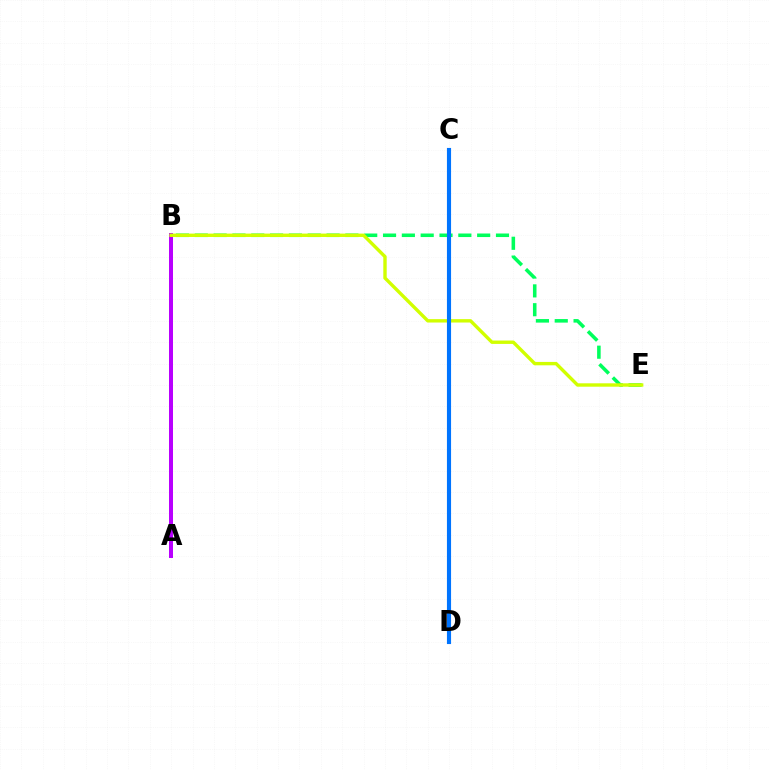{('B', 'E'): [{'color': '#00ff5c', 'line_style': 'dashed', 'thickness': 2.56}, {'color': '#d1ff00', 'line_style': 'solid', 'thickness': 2.44}], ('A', 'B'): [{'color': '#b900ff', 'line_style': 'solid', 'thickness': 2.88}], ('C', 'D'): [{'color': '#ff0000', 'line_style': 'dashed', 'thickness': 2.54}, {'color': '#0074ff', 'line_style': 'solid', 'thickness': 2.97}]}